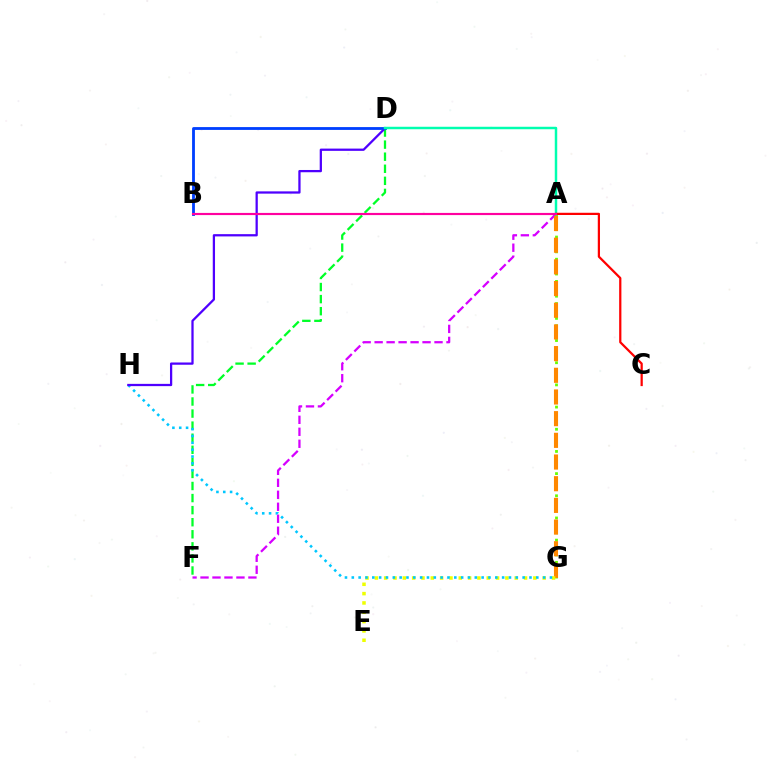{('A', 'F'): [{'color': '#d600ff', 'line_style': 'dashed', 'thickness': 1.63}], ('A', 'G'): [{'color': '#66ff00', 'line_style': 'dotted', 'thickness': 2.01}, {'color': '#ff8800', 'line_style': 'dashed', 'thickness': 2.95}], ('E', 'G'): [{'color': '#eeff00', 'line_style': 'dotted', 'thickness': 2.53}], ('D', 'F'): [{'color': '#00ff27', 'line_style': 'dashed', 'thickness': 1.64}], ('G', 'H'): [{'color': '#00c7ff', 'line_style': 'dotted', 'thickness': 1.86}], ('D', 'H'): [{'color': '#4f00ff', 'line_style': 'solid', 'thickness': 1.63}], ('B', 'D'): [{'color': '#003fff', 'line_style': 'solid', 'thickness': 2.03}], ('A', 'D'): [{'color': '#00ffaf', 'line_style': 'solid', 'thickness': 1.78}], ('A', 'C'): [{'color': '#ff0000', 'line_style': 'solid', 'thickness': 1.61}], ('A', 'B'): [{'color': '#ff00a0', 'line_style': 'solid', 'thickness': 1.56}]}